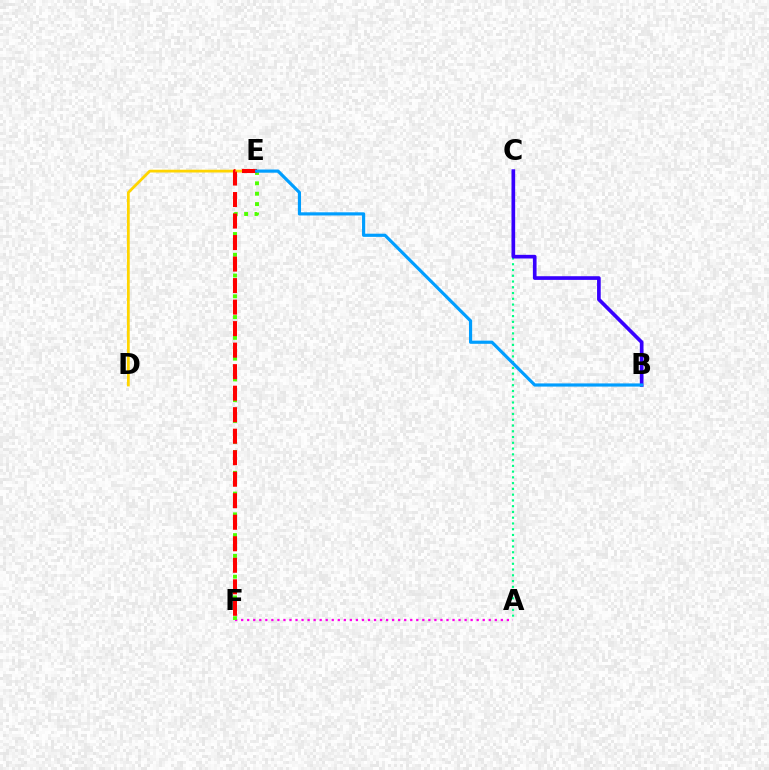{('A', 'C'): [{'color': '#00ff86', 'line_style': 'dotted', 'thickness': 1.57}], ('D', 'E'): [{'color': '#ffd500', 'line_style': 'solid', 'thickness': 1.99}], ('A', 'F'): [{'color': '#ff00ed', 'line_style': 'dotted', 'thickness': 1.64}], ('B', 'C'): [{'color': '#3700ff', 'line_style': 'solid', 'thickness': 2.64}], ('E', 'F'): [{'color': '#4fff00', 'line_style': 'dotted', 'thickness': 2.82}, {'color': '#ff0000', 'line_style': 'dashed', 'thickness': 2.92}], ('B', 'E'): [{'color': '#009eff', 'line_style': 'solid', 'thickness': 2.28}]}